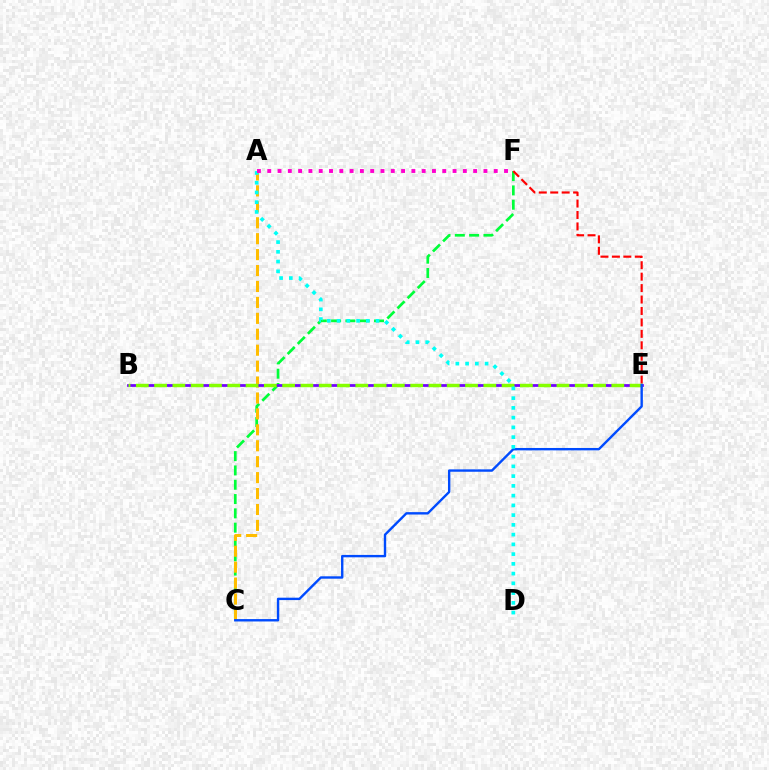{('C', 'F'): [{'color': '#00ff39', 'line_style': 'dashed', 'thickness': 1.94}], ('A', 'C'): [{'color': '#ffbd00', 'line_style': 'dashed', 'thickness': 2.16}], ('E', 'F'): [{'color': '#ff0000', 'line_style': 'dashed', 'thickness': 1.55}], ('B', 'E'): [{'color': '#7200ff', 'line_style': 'solid', 'thickness': 1.98}, {'color': '#84ff00', 'line_style': 'dashed', 'thickness': 2.48}], ('C', 'E'): [{'color': '#004bff', 'line_style': 'solid', 'thickness': 1.72}], ('A', 'D'): [{'color': '#00fff6', 'line_style': 'dotted', 'thickness': 2.65}], ('A', 'F'): [{'color': '#ff00cf', 'line_style': 'dotted', 'thickness': 2.8}]}